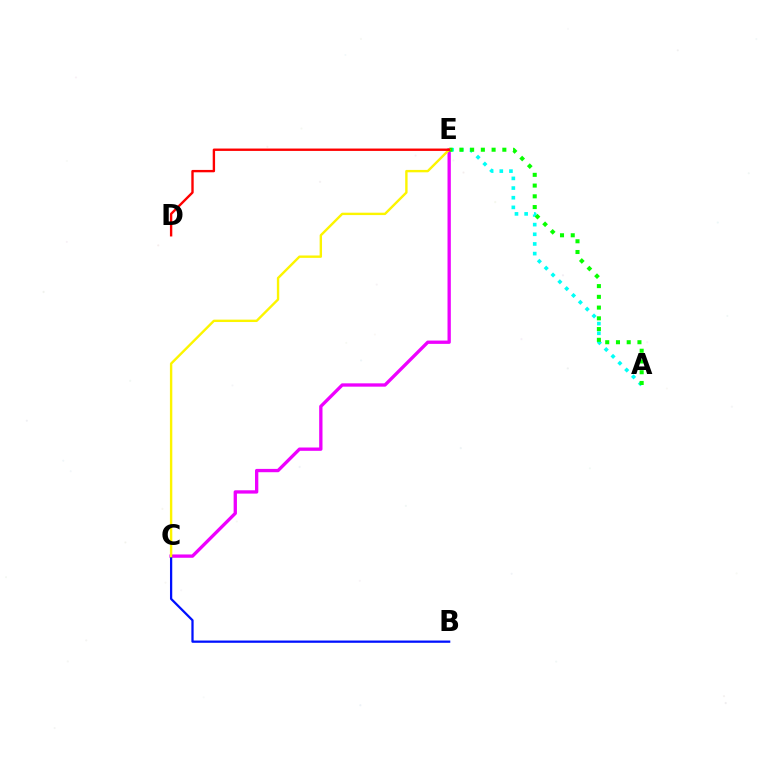{('C', 'E'): [{'color': '#ee00ff', 'line_style': 'solid', 'thickness': 2.39}, {'color': '#fcf500', 'line_style': 'solid', 'thickness': 1.72}], ('B', 'C'): [{'color': '#0010ff', 'line_style': 'solid', 'thickness': 1.63}], ('A', 'E'): [{'color': '#00fff6', 'line_style': 'dotted', 'thickness': 2.62}, {'color': '#08ff00', 'line_style': 'dotted', 'thickness': 2.92}], ('D', 'E'): [{'color': '#ff0000', 'line_style': 'solid', 'thickness': 1.71}]}